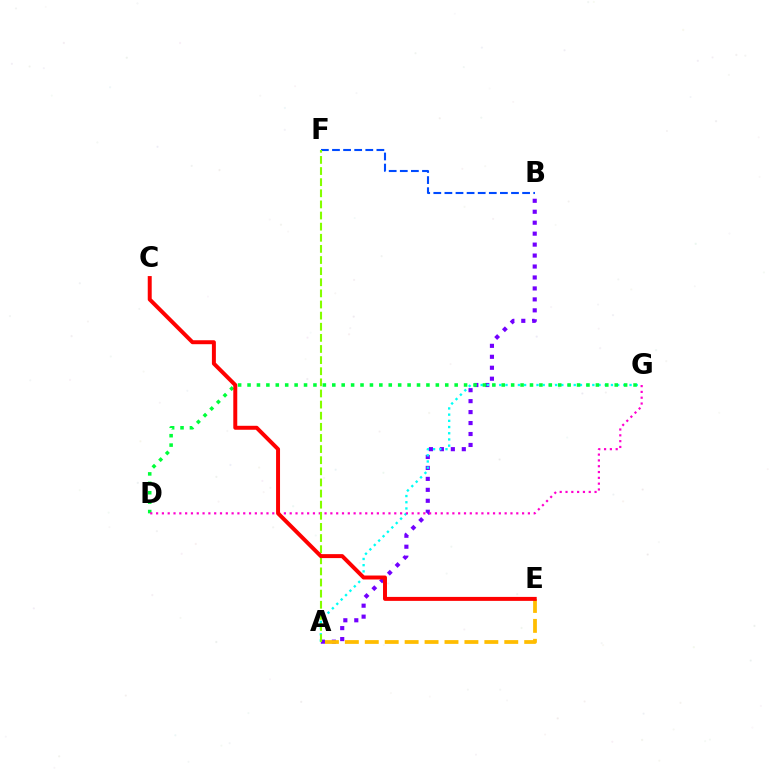{('A', 'B'): [{'color': '#7200ff', 'line_style': 'dotted', 'thickness': 2.98}], ('A', 'G'): [{'color': '#00fff6', 'line_style': 'dotted', 'thickness': 1.69}], ('A', 'E'): [{'color': '#ffbd00', 'line_style': 'dashed', 'thickness': 2.71}], ('D', 'G'): [{'color': '#00ff39', 'line_style': 'dotted', 'thickness': 2.56}, {'color': '#ff00cf', 'line_style': 'dotted', 'thickness': 1.58}], ('B', 'F'): [{'color': '#004bff', 'line_style': 'dashed', 'thickness': 1.51}], ('A', 'F'): [{'color': '#84ff00', 'line_style': 'dashed', 'thickness': 1.51}], ('C', 'E'): [{'color': '#ff0000', 'line_style': 'solid', 'thickness': 2.85}]}